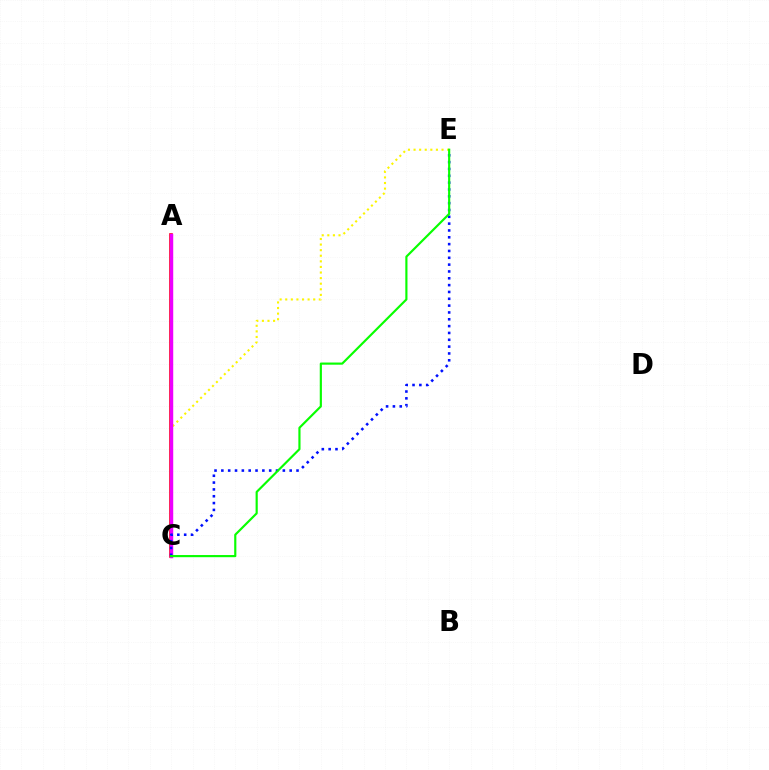{('A', 'C'): [{'color': '#00fff6', 'line_style': 'solid', 'thickness': 2.11}, {'color': '#ff0000', 'line_style': 'solid', 'thickness': 2.61}, {'color': '#ee00ff', 'line_style': 'solid', 'thickness': 2.49}], ('C', 'E'): [{'color': '#fcf500', 'line_style': 'dotted', 'thickness': 1.52}, {'color': '#0010ff', 'line_style': 'dotted', 'thickness': 1.86}, {'color': '#08ff00', 'line_style': 'solid', 'thickness': 1.56}]}